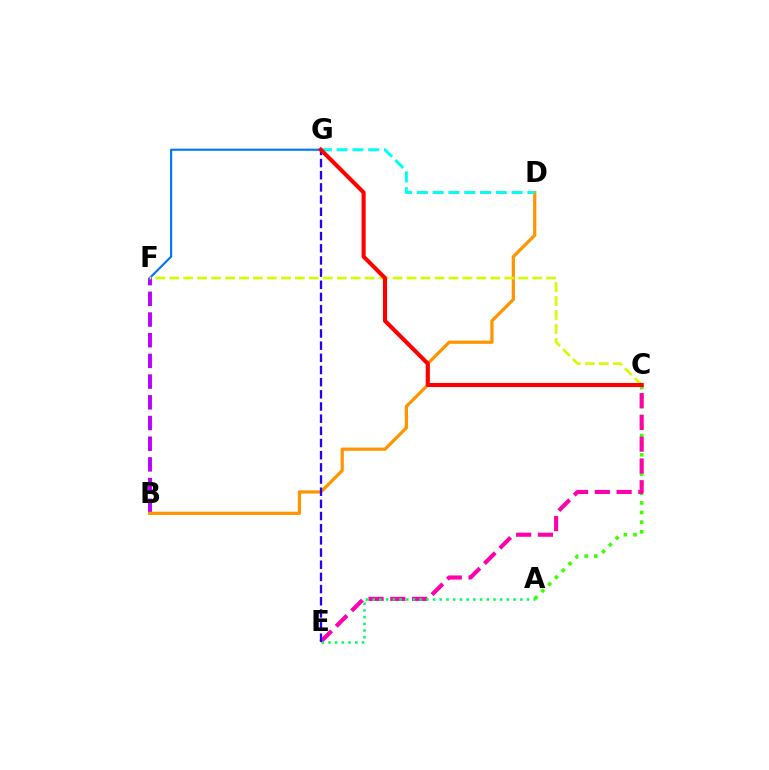{('B', 'F'): [{'color': '#b900ff', 'line_style': 'dashed', 'thickness': 2.81}], ('A', 'C'): [{'color': '#3dff00', 'line_style': 'dotted', 'thickness': 2.61}], ('C', 'E'): [{'color': '#ff00ac', 'line_style': 'dashed', 'thickness': 2.96}], ('B', 'D'): [{'color': '#ff9400', 'line_style': 'solid', 'thickness': 2.32}], ('D', 'G'): [{'color': '#00fff6', 'line_style': 'dashed', 'thickness': 2.14}], ('A', 'E'): [{'color': '#00ff5c', 'line_style': 'dotted', 'thickness': 1.82}], ('F', 'G'): [{'color': '#0074ff', 'line_style': 'solid', 'thickness': 1.54}], ('E', 'G'): [{'color': '#2500ff', 'line_style': 'dashed', 'thickness': 1.65}], ('C', 'F'): [{'color': '#d1ff00', 'line_style': 'dashed', 'thickness': 1.9}], ('C', 'G'): [{'color': '#ff0000', 'line_style': 'solid', 'thickness': 2.95}]}